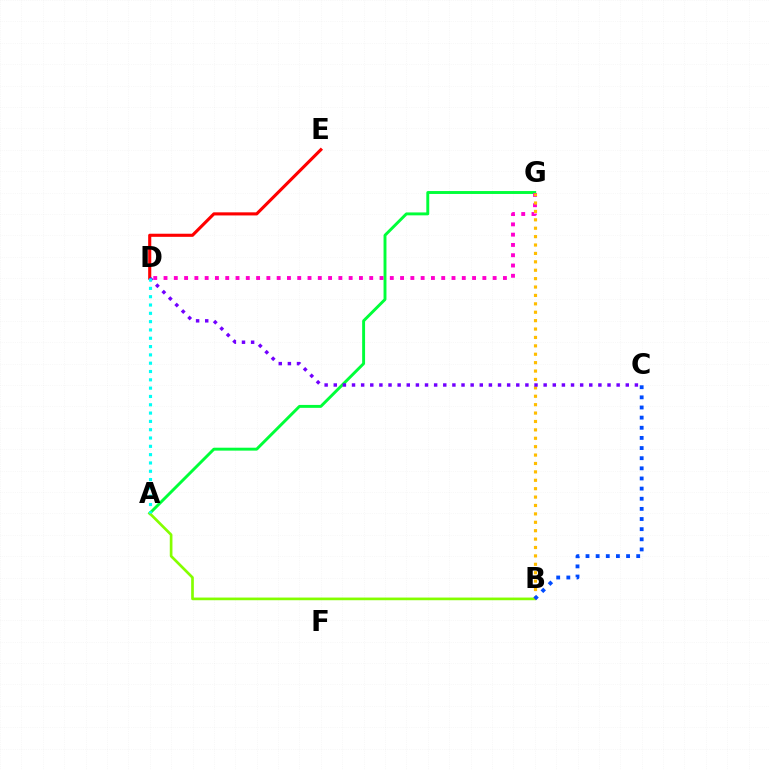{('A', 'G'): [{'color': '#00ff39', 'line_style': 'solid', 'thickness': 2.1}], ('A', 'B'): [{'color': '#84ff00', 'line_style': 'solid', 'thickness': 1.93}], ('D', 'E'): [{'color': '#ff0000', 'line_style': 'solid', 'thickness': 2.24}], ('D', 'G'): [{'color': '#ff00cf', 'line_style': 'dotted', 'thickness': 2.79}], ('B', 'G'): [{'color': '#ffbd00', 'line_style': 'dotted', 'thickness': 2.28}], ('C', 'D'): [{'color': '#7200ff', 'line_style': 'dotted', 'thickness': 2.48}], ('B', 'C'): [{'color': '#004bff', 'line_style': 'dotted', 'thickness': 2.75}], ('A', 'D'): [{'color': '#00fff6', 'line_style': 'dotted', 'thickness': 2.26}]}